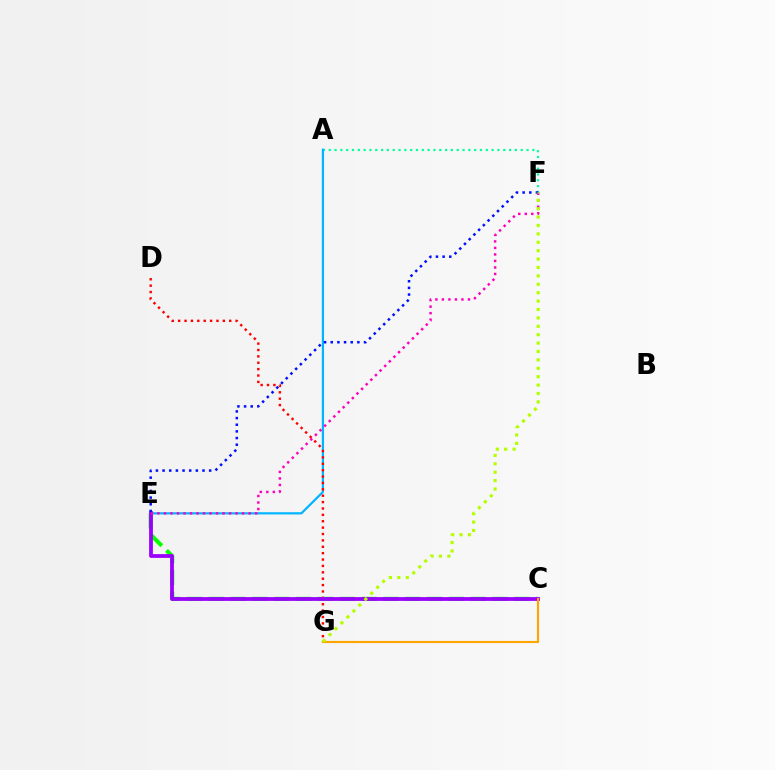{('A', 'F'): [{'color': '#00ff9d', 'line_style': 'dotted', 'thickness': 1.58}], ('C', 'E'): [{'color': '#08ff00', 'line_style': 'dashed', 'thickness': 2.96}, {'color': '#9b00ff', 'line_style': 'solid', 'thickness': 2.72}], ('A', 'E'): [{'color': '#00b5ff', 'line_style': 'solid', 'thickness': 1.59}], ('D', 'G'): [{'color': '#ff0000', 'line_style': 'dotted', 'thickness': 1.73}], ('E', 'F'): [{'color': '#ff00bd', 'line_style': 'dotted', 'thickness': 1.77}, {'color': '#0010ff', 'line_style': 'dotted', 'thickness': 1.81}], ('C', 'G'): [{'color': '#ffa500', 'line_style': 'solid', 'thickness': 1.55}], ('F', 'G'): [{'color': '#b3ff00', 'line_style': 'dotted', 'thickness': 2.28}]}